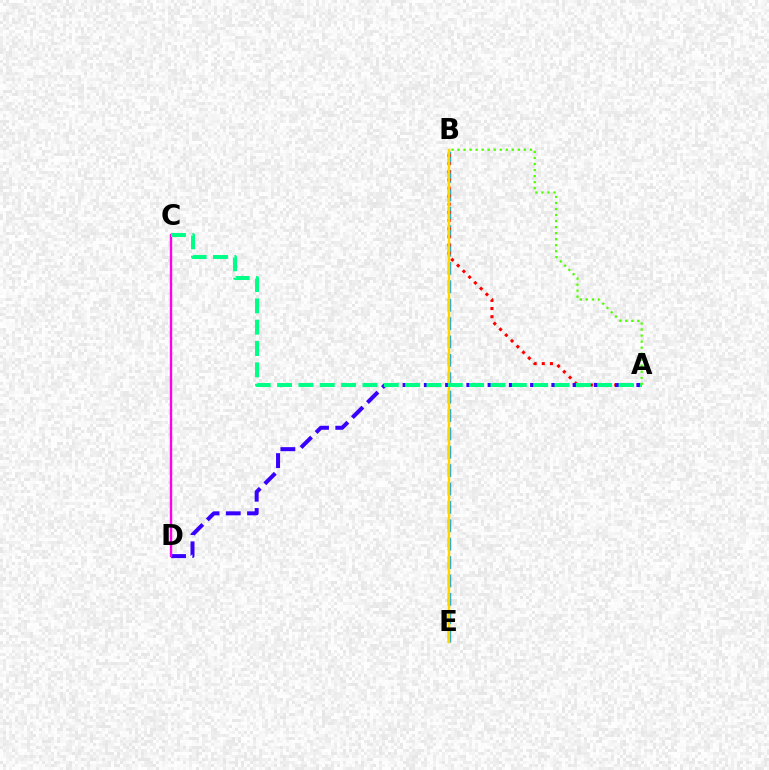{('B', 'E'): [{'color': '#009eff', 'line_style': 'dashed', 'thickness': 2.5}, {'color': '#ffd500', 'line_style': 'solid', 'thickness': 1.75}], ('A', 'B'): [{'color': '#ff0000', 'line_style': 'dotted', 'thickness': 2.21}, {'color': '#4fff00', 'line_style': 'dotted', 'thickness': 1.64}], ('A', 'D'): [{'color': '#3700ff', 'line_style': 'dashed', 'thickness': 2.89}], ('C', 'D'): [{'color': '#ff00ed', 'line_style': 'solid', 'thickness': 1.71}], ('A', 'C'): [{'color': '#00ff86', 'line_style': 'dashed', 'thickness': 2.9}]}